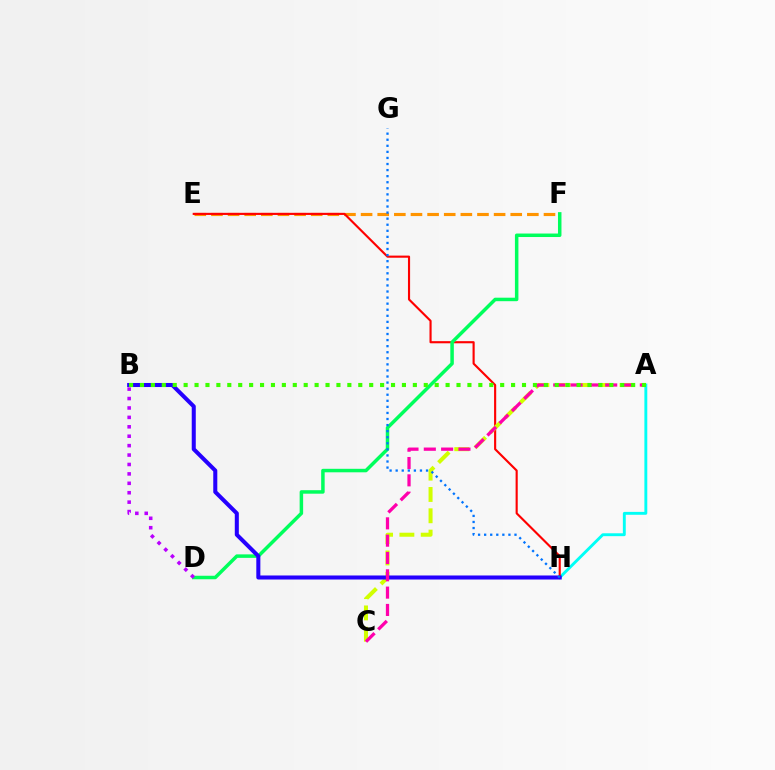{('A', 'H'): [{'color': '#00fff6', 'line_style': 'solid', 'thickness': 2.08}], ('E', 'F'): [{'color': '#ff9400', 'line_style': 'dashed', 'thickness': 2.26}], ('E', 'H'): [{'color': '#ff0000', 'line_style': 'solid', 'thickness': 1.53}], ('D', 'F'): [{'color': '#00ff5c', 'line_style': 'solid', 'thickness': 2.52}], ('A', 'C'): [{'color': '#d1ff00', 'line_style': 'dashed', 'thickness': 2.89}, {'color': '#ff00ac', 'line_style': 'dashed', 'thickness': 2.35}], ('B', 'H'): [{'color': '#2500ff', 'line_style': 'solid', 'thickness': 2.91}], ('A', 'B'): [{'color': '#3dff00', 'line_style': 'dotted', 'thickness': 2.97}], ('B', 'D'): [{'color': '#b900ff', 'line_style': 'dotted', 'thickness': 2.56}], ('G', 'H'): [{'color': '#0074ff', 'line_style': 'dotted', 'thickness': 1.65}]}